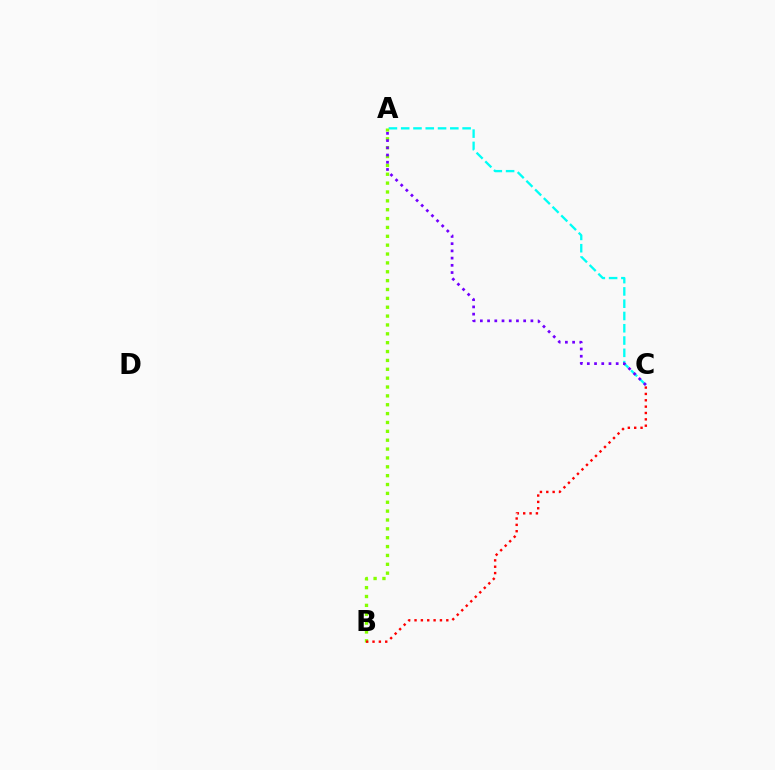{('A', 'C'): [{'color': '#00fff6', 'line_style': 'dashed', 'thickness': 1.67}, {'color': '#7200ff', 'line_style': 'dotted', 'thickness': 1.96}], ('A', 'B'): [{'color': '#84ff00', 'line_style': 'dotted', 'thickness': 2.41}], ('B', 'C'): [{'color': '#ff0000', 'line_style': 'dotted', 'thickness': 1.73}]}